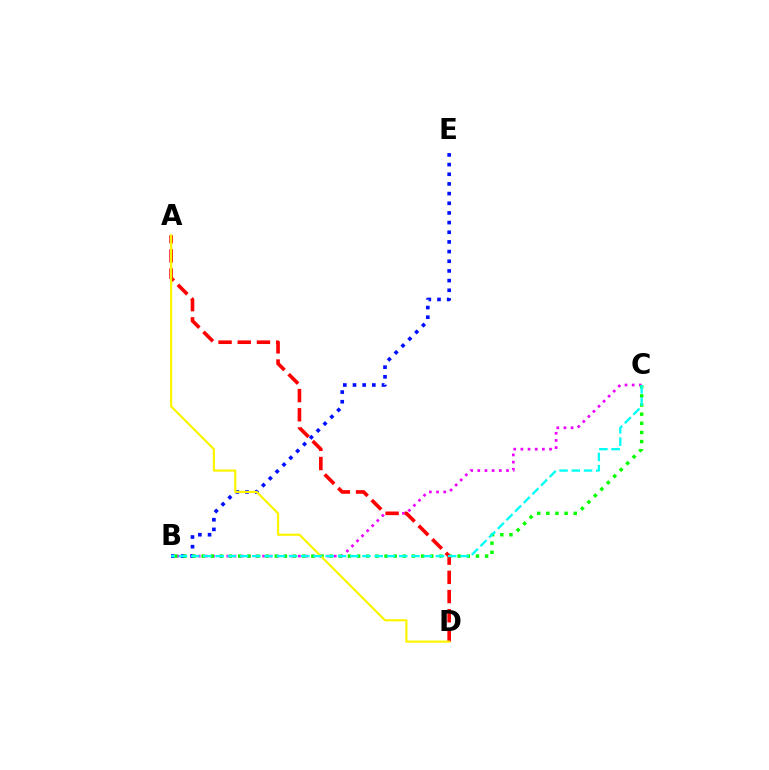{('B', 'C'): [{'color': '#ee00ff', 'line_style': 'dotted', 'thickness': 1.95}, {'color': '#08ff00', 'line_style': 'dotted', 'thickness': 2.48}, {'color': '#00fff6', 'line_style': 'dashed', 'thickness': 1.66}], ('B', 'E'): [{'color': '#0010ff', 'line_style': 'dotted', 'thickness': 2.63}], ('A', 'D'): [{'color': '#ff0000', 'line_style': 'dashed', 'thickness': 2.61}, {'color': '#fcf500', 'line_style': 'solid', 'thickness': 1.59}]}